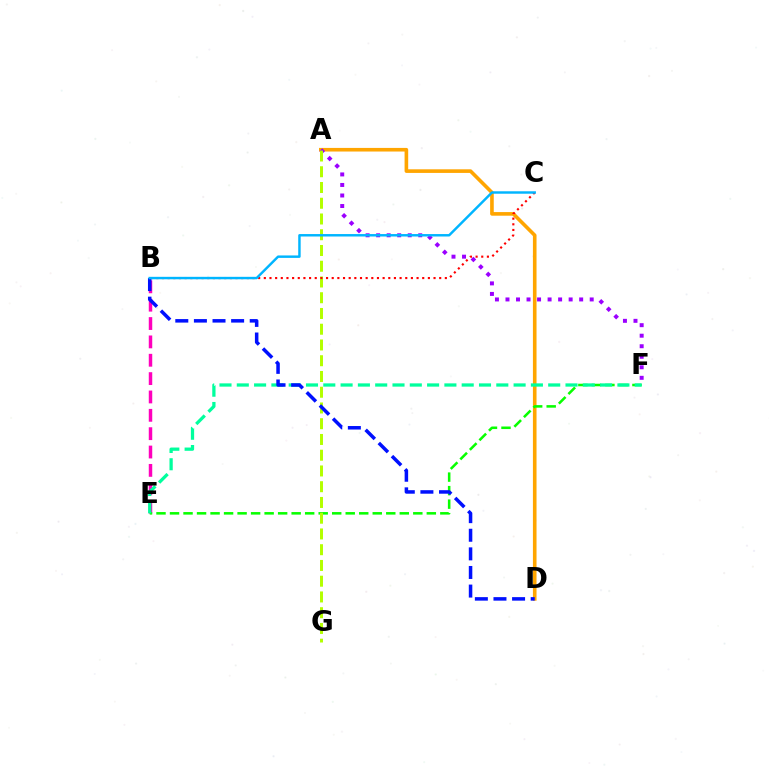{('A', 'D'): [{'color': '#ffa500', 'line_style': 'solid', 'thickness': 2.61}], ('B', 'E'): [{'color': '#ff00bd', 'line_style': 'dashed', 'thickness': 2.49}], ('E', 'F'): [{'color': '#08ff00', 'line_style': 'dashed', 'thickness': 1.84}, {'color': '#00ff9d', 'line_style': 'dashed', 'thickness': 2.35}], ('A', 'F'): [{'color': '#9b00ff', 'line_style': 'dotted', 'thickness': 2.86}], ('A', 'G'): [{'color': '#b3ff00', 'line_style': 'dashed', 'thickness': 2.14}], ('B', 'C'): [{'color': '#ff0000', 'line_style': 'dotted', 'thickness': 1.54}, {'color': '#00b5ff', 'line_style': 'solid', 'thickness': 1.76}], ('B', 'D'): [{'color': '#0010ff', 'line_style': 'dashed', 'thickness': 2.53}]}